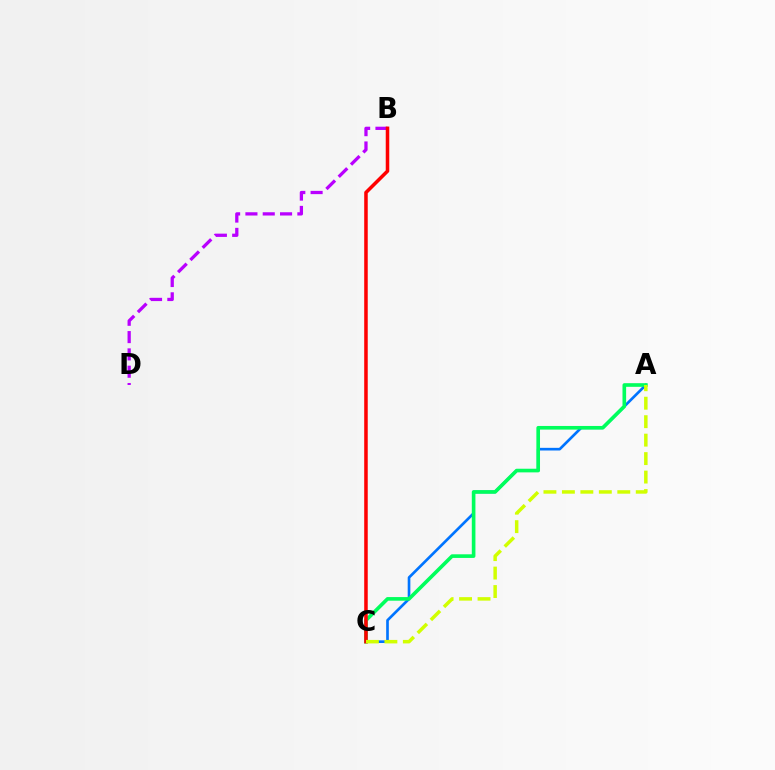{('A', 'C'): [{'color': '#0074ff', 'line_style': 'solid', 'thickness': 1.92}, {'color': '#00ff5c', 'line_style': 'solid', 'thickness': 2.62}, {'color': '#d1ff00', 'line_style': 'dashed', 'thickness': 2.51}], ('B', 'D'): [{'color': '#b900ff', 'line_style': 'dashed', 'thickness': 2.35}], ('B', 'C'): [{'color': '#ff0000', 'line_style': 'solid', 'thickness': 2.54}]}